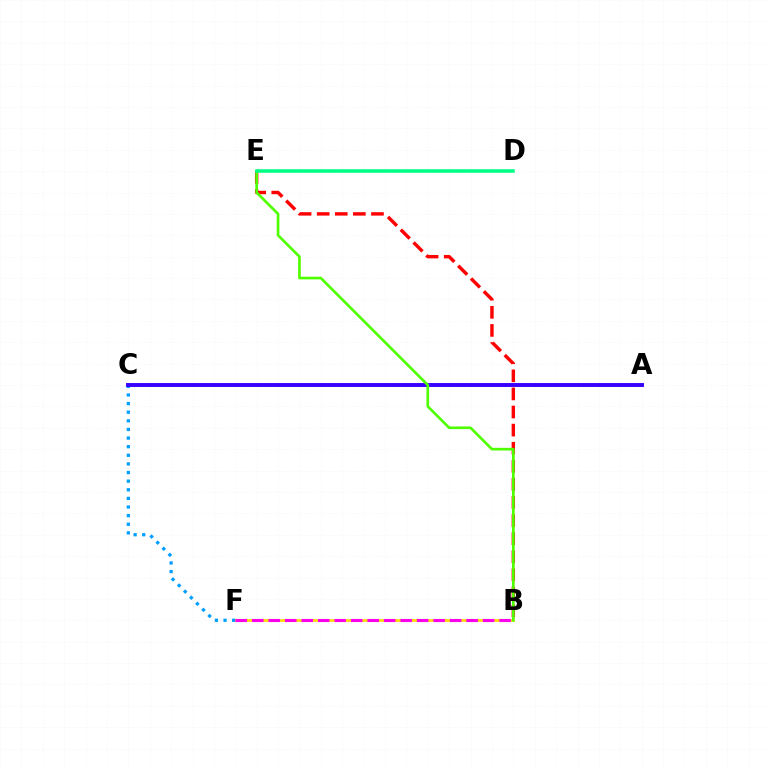{('B', 'F'): [{'color': '#ffd500', 'line_style': 'solid', 'thickness': 1.91}, {'color': '#ff00ed', 'line_style': 'dashed', 'thickness': 2.24}], ('C', 'F'): [{'color': '#009eff', 'line_style': 'dotted', 'thickness': 2.34}], ('B', 'E'): [{'color': '#ff0000', 'line_style': 'dashed', 'thickness': 2.46}, {'color': '#4fff00', 'line_style': 'solid', 'thickness': 1.92}], ('A', 'C'): [{'color': '#3700ff', 'line_style': 'solid', 'thickness': 2.82}], ('D', 'E'): [{'color': '#00ff86', 'line_style': 'solid', 'thickness': 2.55}]}